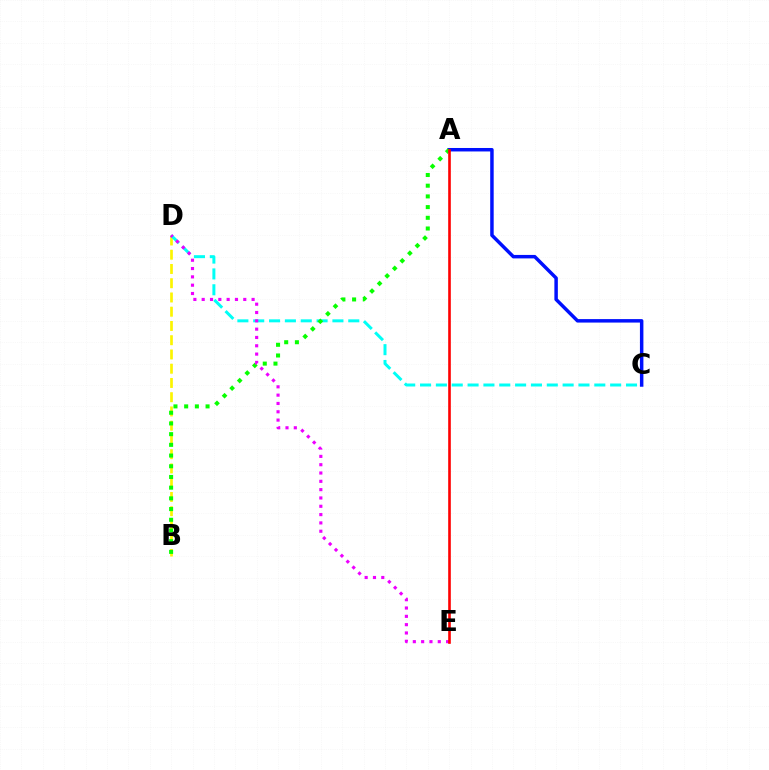{('B', 'D'): [{'color': '#fcf500', 'line_style': 'dashed', 'thickness': 1.94}], ('A', 'C'): [{'color': '#0010ff', 'line_style': 'solid', 'thickness': 2.5}], ('C', 'D'): [{'color': '#00fff6', 'line_style': 'dashed', 'thickness': 2.15}], ('A', 'B'): [{'color': '#08ff00', 'line_style': 'dotted', 'thickness': 2.91}], ('D', 'E'): [{'color': '#ee00ff', 'line_style': 'dotted', 'thickness': 2.26}], ('A', 'E'): [{'color': '#ff0000', 'line_style': 'solid', 'thickness': 1.89}]}